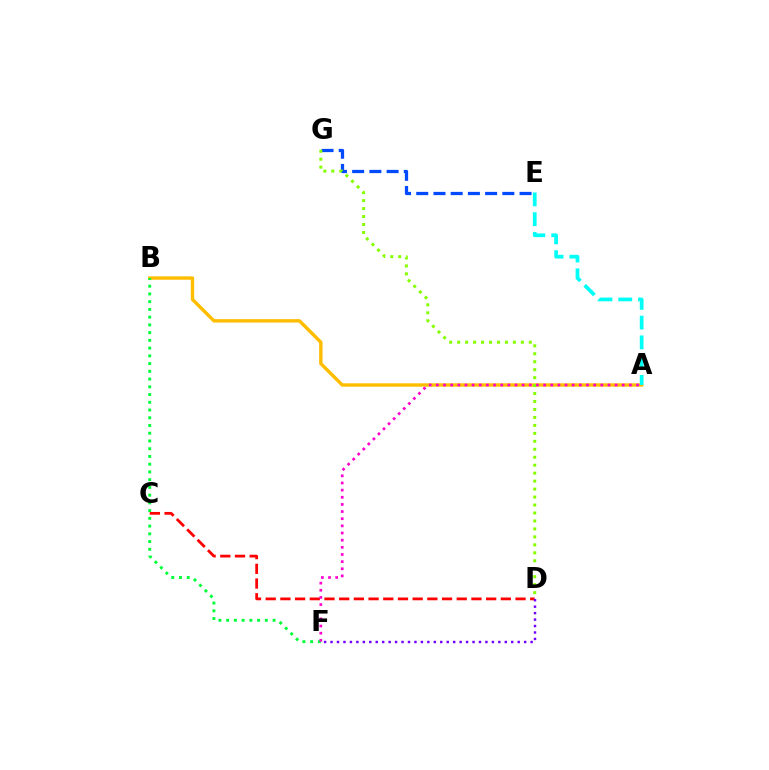{('A', 'B'): [{'color': '#ffbd00', 'line_style': 'solid', 'thickness': 2.44}], ('E', 'G'): [{'color': '#004bff', 'line_style': 'dashed', 'thickness': 2.34}], ('C', 'D'): [{'color': '#ff0000', 'line_style': 'dashed', 'thickness': 2.0}], ('B', 'F'): [{'color': '#00ff39', 'line_style': 'dotted', 'thickness': 2.1}], ('D', 'G'): [{'color': '#84ff00', 'line_style': 'dotted', 'thickness': 2.16}], ('A', 'E'): [{'color': '#00fff6', 'line_style': 'dashed', 'thickness': 2.69}], ('A', 'F'): [{'color': '#ff00cf', 'line_style': 'dotted', 'thickness': 1.94}], ('D', 'F'): [{'color': '#7200ff', 'line_style': 'dotted', 'thickness': 1.75}]}